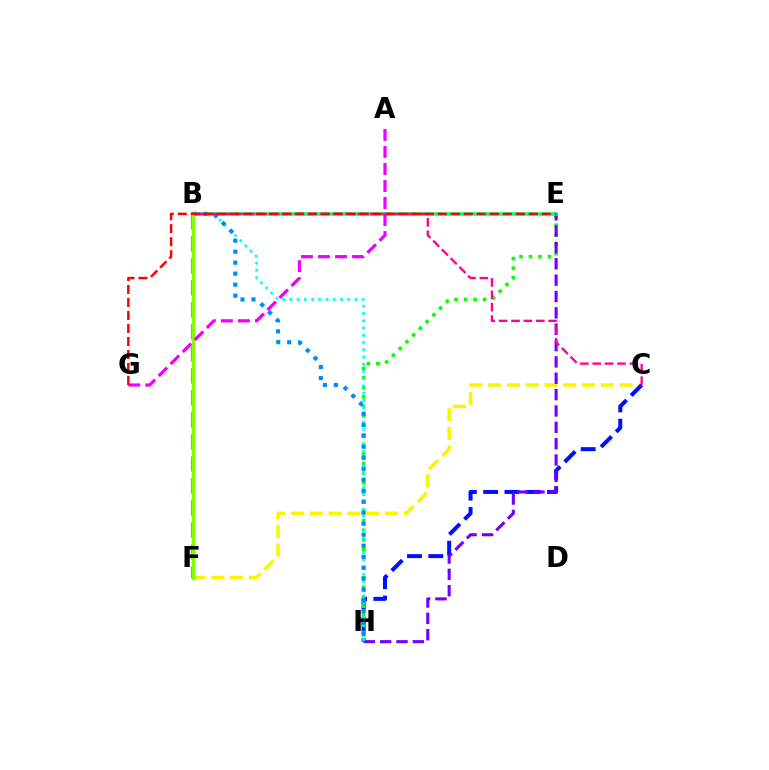{('C', 'F'): [{'color': '#fcf500', 'line_style': 'dashed', 'thickness': 2.55}], ('C', 'H'): [{'color': '#0010ff', 'line_style': 'dashed', 'thickness': 2.89}], ('E', 'H'): [{'color': '#08ff00', 'line_style': 'dotted', 'thickness': 2.59}, {'color': '#7200ff', 'line_style': 'dashed', 'thickness': 2.22}], ('B', 'E'): [{'color': '#00ff74', 'line_style': 'solid', 'thickness': 2.53}], ('B', 'H'): [{'color': '#00fff6', 'line_style': 'dotted', 'thickness': 1.97}, {'color': '#008cff', 'line_style': 'dotted', 'thickness': 2.99}], ('B', 'F'): [{'color': '#ff7c00', 'line_style': 'dashed', 'thickness': 2.99}, {'color': '#84ff00', 'line_style': 'solid', 'thickness': 2.51}], ('B', 'C'): [{'color': '#ff0094', 'line_style': 'dashed', 'thickness': 1.68}], ('A', 'G'): [{'color': '#ee00ff', 'line_style': 'dashed', 'thickness': 2.31}], ('E', 'G'): [{'color': '#ff0000', 'line_style': 'dashed', 'thickness': 1.77}]}